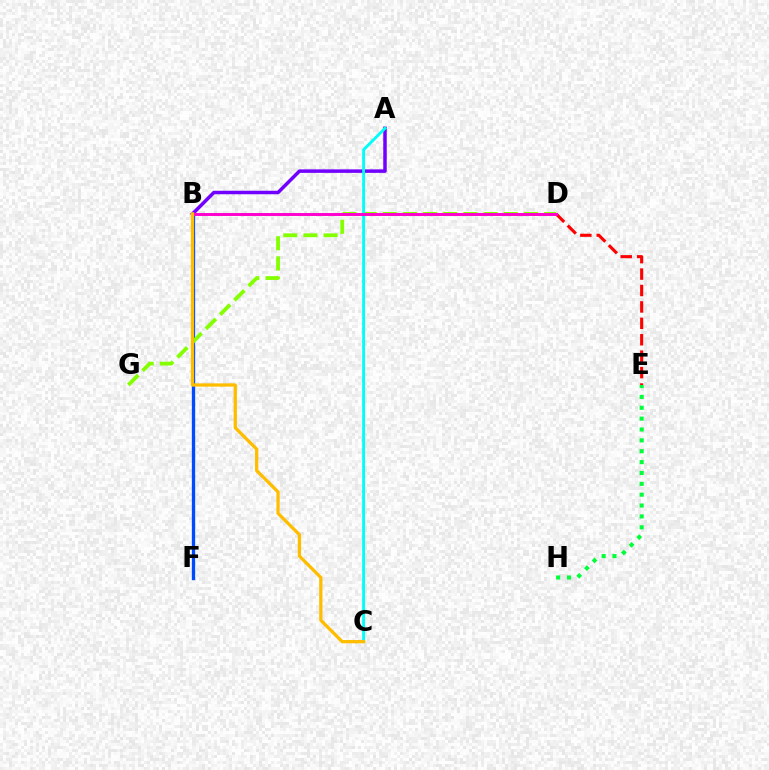{('B', 'F'): [{'color': '#004bff', 'line_style': 'solid', 'thickness': 2.39}], ('A', 'B'): [{'color': '#7200ff', 'line_style': 'solid', 'thickness': 2.52}], ('E', 'H'): [{'color': '#00ff39', 'line_style': 'dotted', 'thickness': 2.95}], ('D', 'G'): [{'color': '#84ff00', 'line_style': 'dashed', 'thickness': 2.74}], ('A', 'C'): [{'color': '#00fff6', 'line_style': 'solid', 'thickness': 2.07}], ('D', 'E'): [{'color': '#ff0000', 'line_style': 'dashed', 'thickness': 2.23}], ('B', 'D'): [{'color': '#ff00cf', 'line_style': 'solid', 'thickness': 2.11}], ('B', 'C'): [{'color': '#ffbd00', 'line_style': 'solid', 'thickness': 2.36}]}